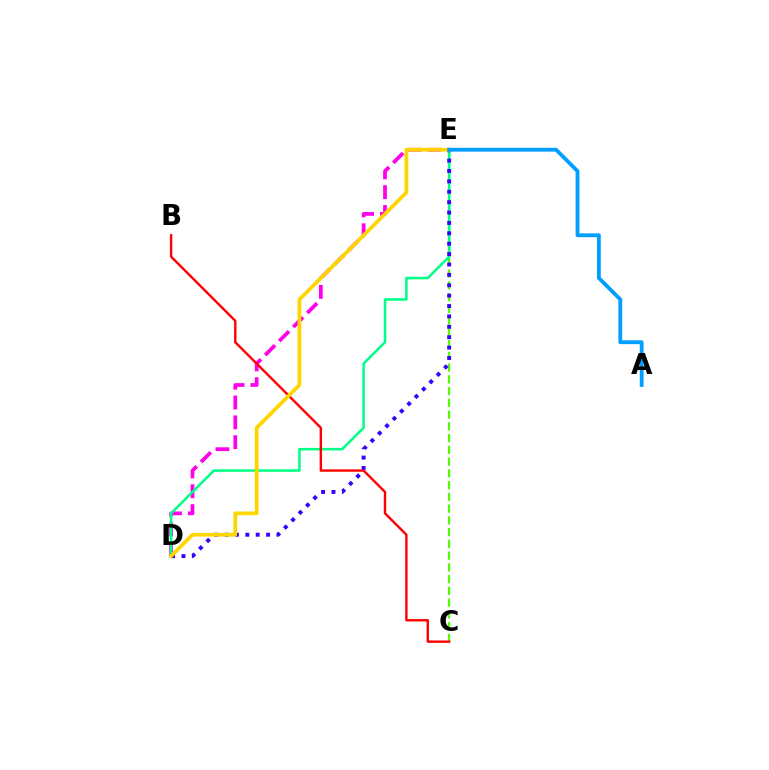{('D', 'E'): [{'color': '#ff00ed', 'line_style': 'dashed', 'thickness': 2.69}, {'color': '#00ff86', 'line_style': 'solid', 'thickness': 1.82}, {'color': '#3700ff', 'line_style': 'dotted', 'thickness': 2.82}, {'color': '#ffd500', 'line_style': 'solid', 'thickness': 2.69}], ('C', 'E'): [{'color': '#4fff00', 'line_style': 'dashed', 'thickness': 1.6}], ('B', 'C'): [{'color': '#ff0000', 'line_style': 'solid', 'thickness': 1.73}], ('A', 'E'): [{'color': '#009eff', 'line_style': 'solid', 'thickness': 2.74}]}